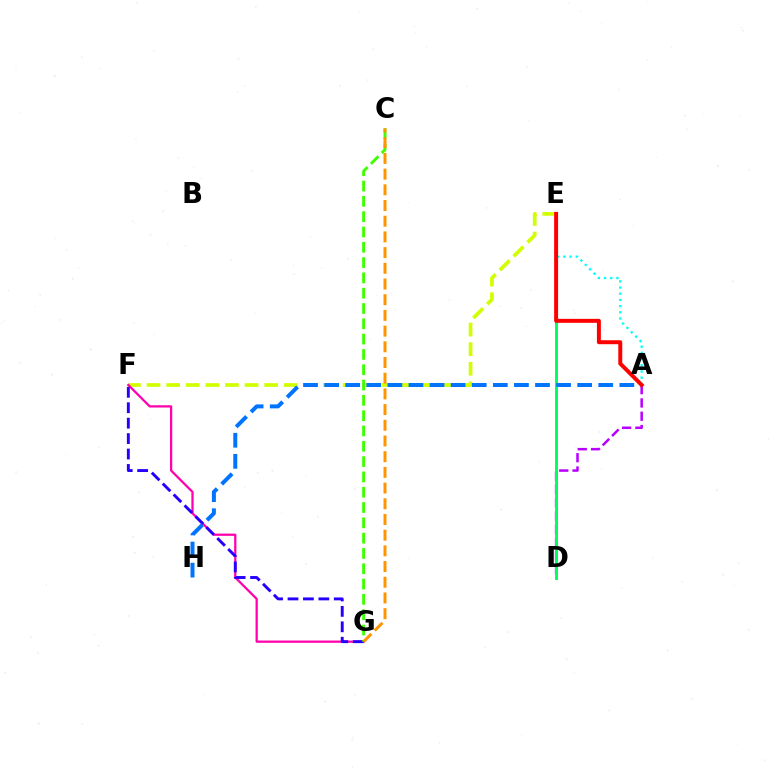{('E', 'F'): [{'color': '#d1ff00', 'line_style': 'dashed', 'thickness': 2.66}], ('A', 'D'): [{'color': '#b900ff', 'line_style': 'dashed', 'thickness': 1.81}], ('F', 'G'): [{'color': '#ff00ac', 'line_style': 'solid', 'thickness': 1.62}, {'color': '#2500ff', 'line_style': 'dashed', 'thickness': 2.1}], ('D', 'E'): [{'color': '#00ff5c', 'line_style': 'solid', 'thickness': 2.12}], ('A', 'H'): [{'color': '#0074ff', 'line_style': 'dashed', 'thickness': 2.86}], ('A', 'E'): [{'color': '#00fff6', 'line_style': 'dotted', 'thickness': 1.68}, {'color': '#ff0000', 'line_style': 'solid', 'thickness': 2.86}], ('C', 'G'): [{'color': '#3dff00', 'line_style': 'dashed', 'thickness': 2.08}, {'color': '#ff9400', 'line_style': 'dashed', 'thickness': 2.13}]}